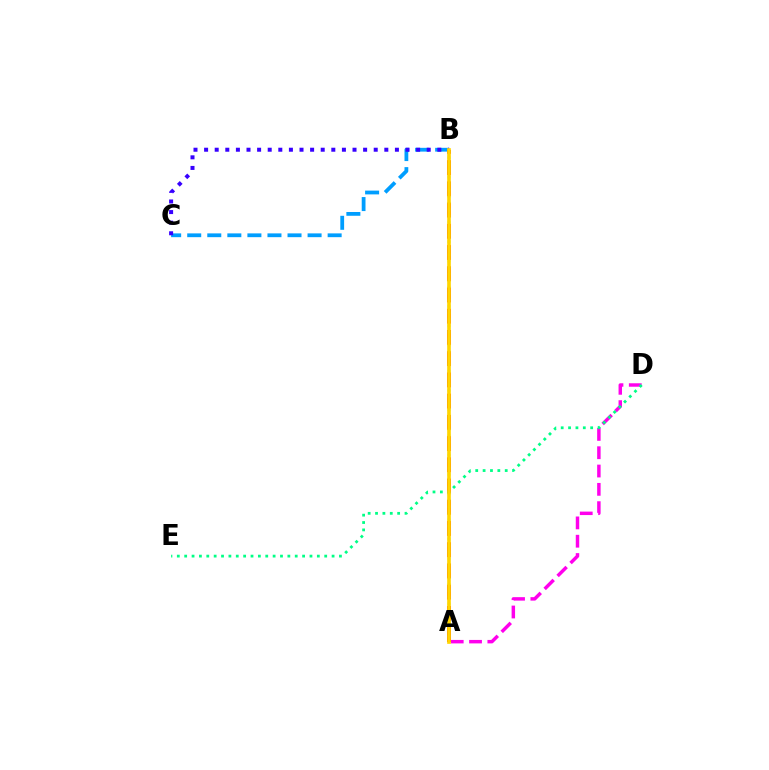{('B', 'C'): [{'color': '#009eff', 'line_style': 'dashed', 'thickness': 2.73}, {'color': '#3700ff', 'line_style': 'dotted', 'thickness': 2.88}], ('A', 'D'): [{'color': '#ff00ed', 'line_style': 'dashed', 'thickness': 2.49}], ('A', 'B'): [{'color': '#ff0000', 'line_style': 'dashed', 'thickness': 2.88}, {'color': '#4fff00', 'line_style': 'dotted', 'thickness': 1.76}, {'color': '#ffd500', 'line_style': 'solid', 'thickness': 2.64}], ('D', 'E'): [{'color': '#00ff86', 'line_style': 'dotted', 'thickness': 2.0}]}